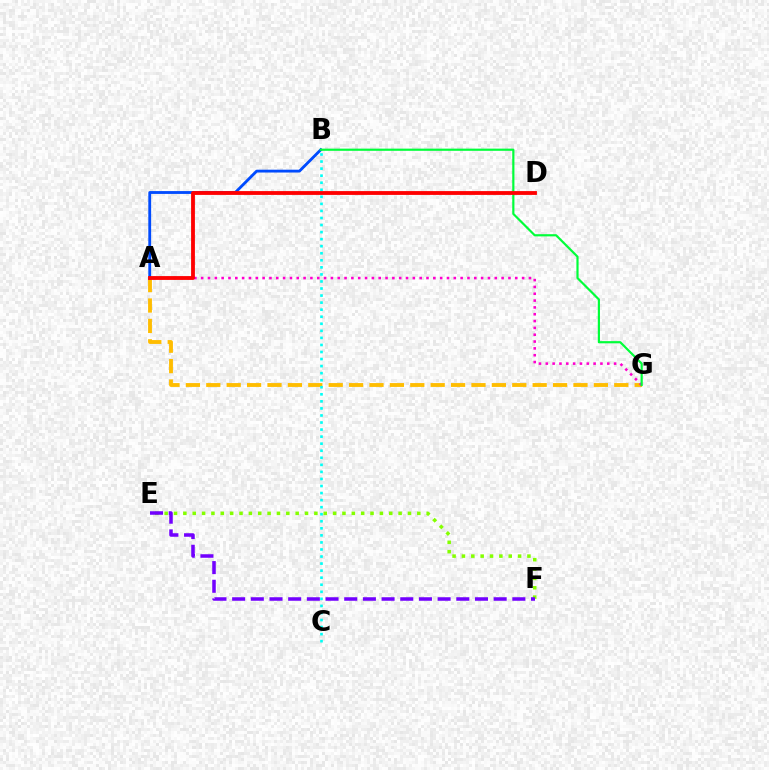{('A', 'G'): [{'color': '#ffbd00', 'line_style': 'dashed', 'thickness': 2.77}, {'color': '#ff00cf', 'line_style': 'dotted', 'thickness': 1.86}], ('E', 'F'): [{'color': '#84ff00', 'line_style': 'dotted', 'thickness': 2.54}, {'color': '#7200ff', 'line_style': 'dashed', 'thickness': 2.54}], ('A', 'B'): [{'color': '#004bff', 'line_style': 'solid', 'thickness': 2.04}], ('B', 'C'): [{'color': '#00fff6', 'line_style': 'dotted', 'thickness': 1.92}], ('B', 'G'): [{'color': '#00ff39', 'line_style': 'solid', 'thickness': 1.57}], ('A', 'D'): [{'color': '#ff0000', 'line_style': 'solid', 'thickness': 2.75}]}